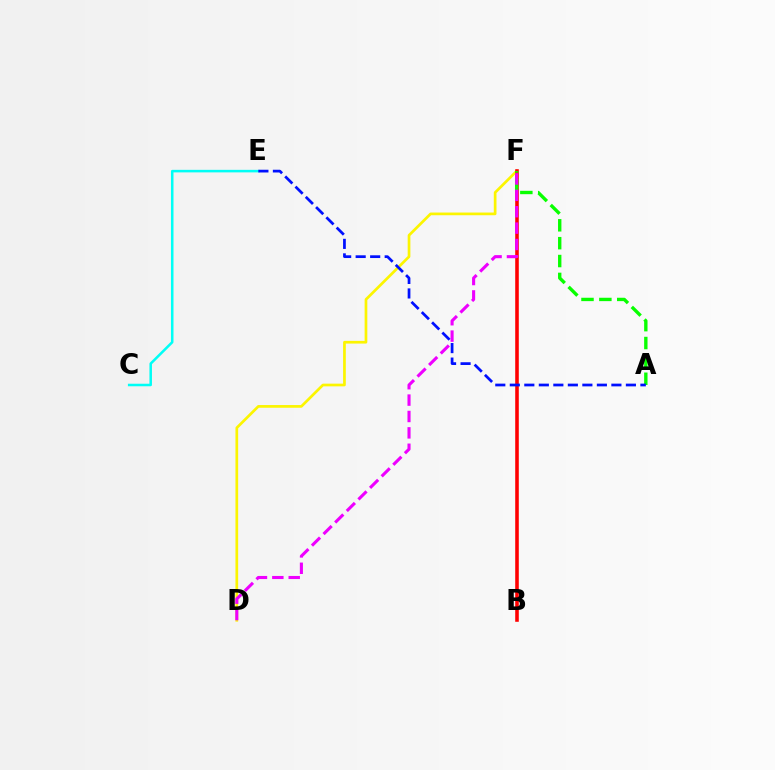{('D', 'F'): [{'color': '#fcf500', 'line_style': 'solid', 'thickness': 1.95}, {'color': '#ee00ff', 'line_style': 'dashed', 'thickness': 2.23}], ('B', 'F'): [{'color': '#ff0000', 'line_style': 'solid', 'thickness': 2.57}], ('A', 'F'): [{'color': '#08ff00', 'line_style': 'dashed', 'thickness': 2.43}], ('C', 'E'): [{'color': '#00fff6', 'line_style': 'solid', 'thickness': 1.82}], ('A', 'E'): [{'color': '#0010ff', 'line_style': 'dashed', 'thickness': 1.97}]}